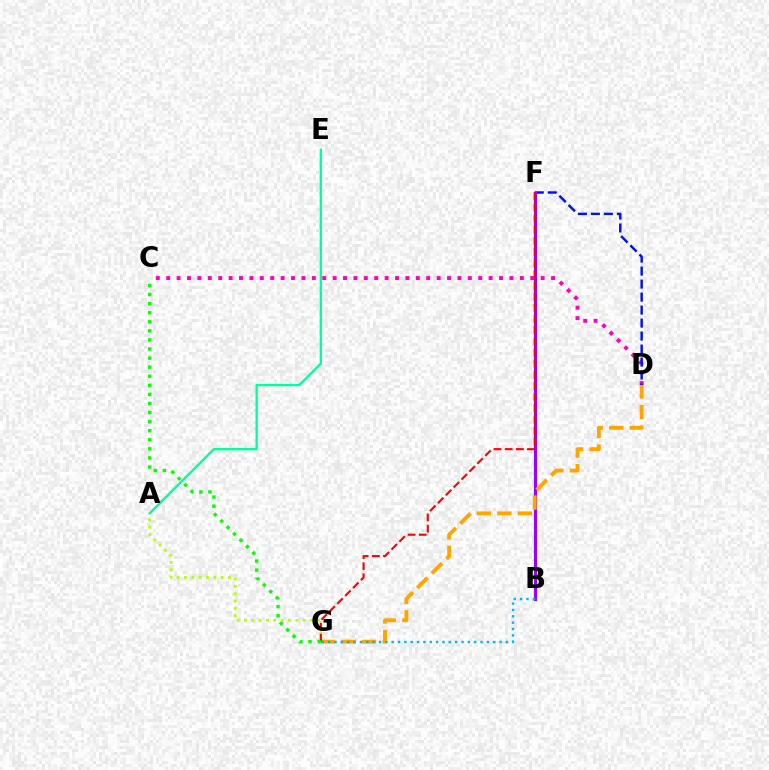{('C', 'D'): [{'color': '#ff00bd', 'line_style': 'dotted', 'thickness': 2.83}], ('D', 'F'): [{'color': '#0010ff', 'line_style': 'dashed', 'thickness': 1.77}], ('A', 'G'): [{'color': '#b3ff00', 'line_style': 'dotted', 'thickness': 1.99}], ('B', 'F'): [{'color': '#9b00ff', 'line_style': 'solid', 'thickness': 2.23}], ('D', 'G'): [{'color': '#ffa500', 'line_style': 'dashed', 'thickness': 2.79}], ('F', 'G'): [{'color': '#ff0000', 'line_style': 'dashed', 'thickness': 1.52}], ('C', 'G'): [{'color': '#08ff00', 'line_style': 'dotted', 'thickness': 2.47}], ('A', 'E'): [{'color': '#00ff9d', 'line_style': 'solid', 'thickness': 1.68}], ('B', 'G'): [{'color': '#00b5ff', 'line_style': 'dotted', 'thickness': 1.73}]}